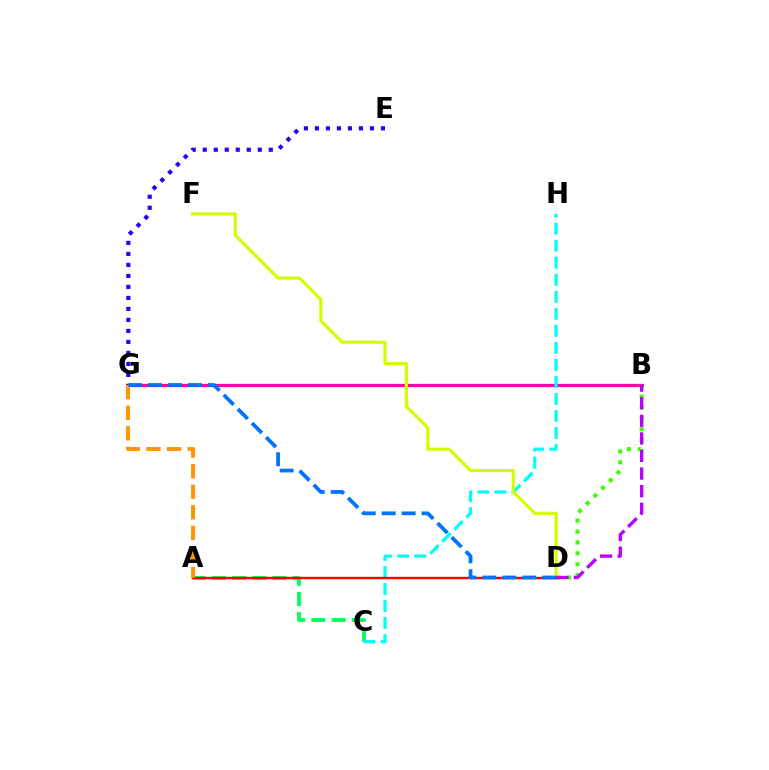{('A', 'C'): [{'color': '#00ff5c', 'line_style': 'dashed', 'thickness': 2.74}], ('B', 'G'): [{'color': '#ff00ac', 'line_style': 'solid', 'thickness': 2.34}], ('B', 'D'): [{'color': '#3dff00', 'line_style': 'dotted', 'thickness': 2.96}, {'color': '#b900ff', 'line_style': 'dashed', 'thickness': 2.39}], ('C', 'H'): [{'color': '#00fff6', 'line_style': 'dashed', 'thickness': 2.31}], ('D', 'F'): [{'color': '#d1ff00', 'line_style': 'solid', 'thickness': 2.28}], ('E', 'G'): [{'color': '#2500ff', 'line_style': 'dotted', 'thickness': 2.99}], ('A', 'D'): [{'color': '#ff0000', 'line_style': 'solid', 'thickness': 1.73}], ('A', 'G'): [{'color': '#ff9400', 'line_style': 'dashed', 'thickness': 2.79}], ('D', 'G'): [{'color': '#0074ff', 'line_style': 'dashed', 'thickness': 2.71}]}